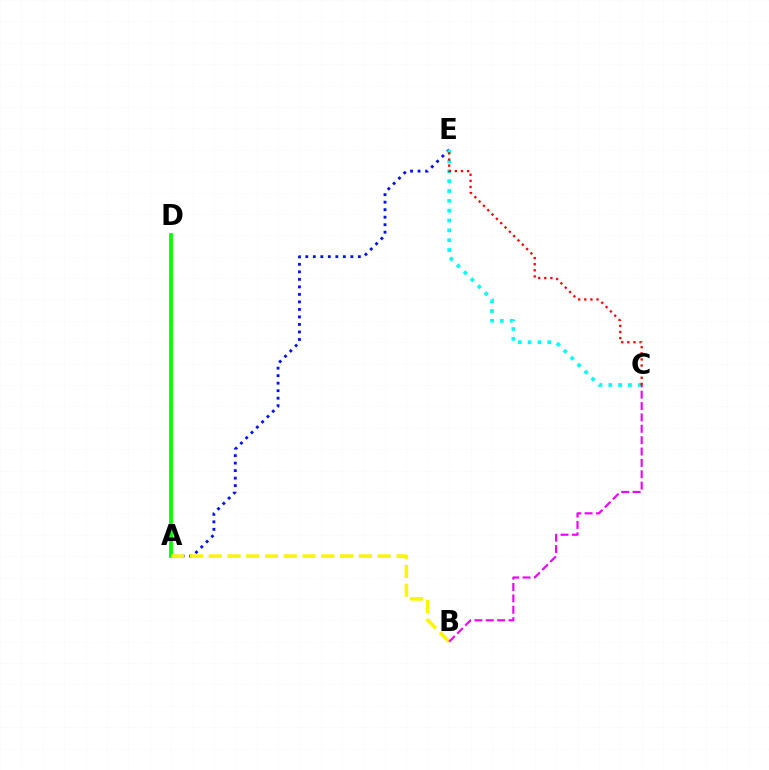{('A', 'E'): [{'color': '#0010ff', 'line_style': 'dotted', 'thickness': 2.04}], ('A', 'D'): [{'color': '#08ff00', 'line_style': 'solid', 'thickness': 2.75}], ('C', 'E'): [{'color': '#00fff6', 'line_style': 'dotted', 'thickness': 2.67}, {'color': '#ff0000', 'line_style': 'dotted', 'thickness': 1.66}], ('A', 'B'): [{'color': '#fcf500', 'line_style': 'dashed', 'thickness': 2.55}], ('B', 'C'): [{'color': '#ee00ff', 'line_style': 'dashed', 'thickness': 1.54}]}